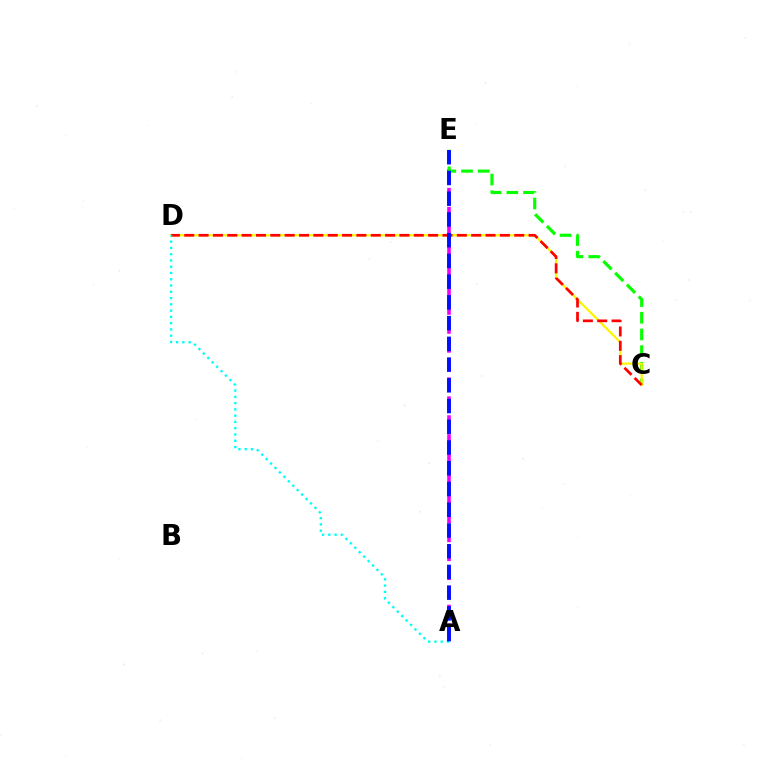{('A', 'E'): [{'color': '#ee00ff', 'line_style': 'dashed', 'thickness': 2.57}, {'color': '#0010ff', 'line_style': 'dashed', 'thickness': 2.82}], ('C', 'E'): [{'color': '#08ff00', 'line_style': 'dashed', 'thickness': 2.27}], ('C', 'D'): [{'color': '#fcf500', 'line_style': 'solid', 'thickness': 1.59}, {'color': '#ff0000', 'line_style': 'dashed', 'thickness': 1.95}], ('A', 'D'): [{'color': '#00fff6', 'line_style': 'dotted', 'thickness': 1.7}]}